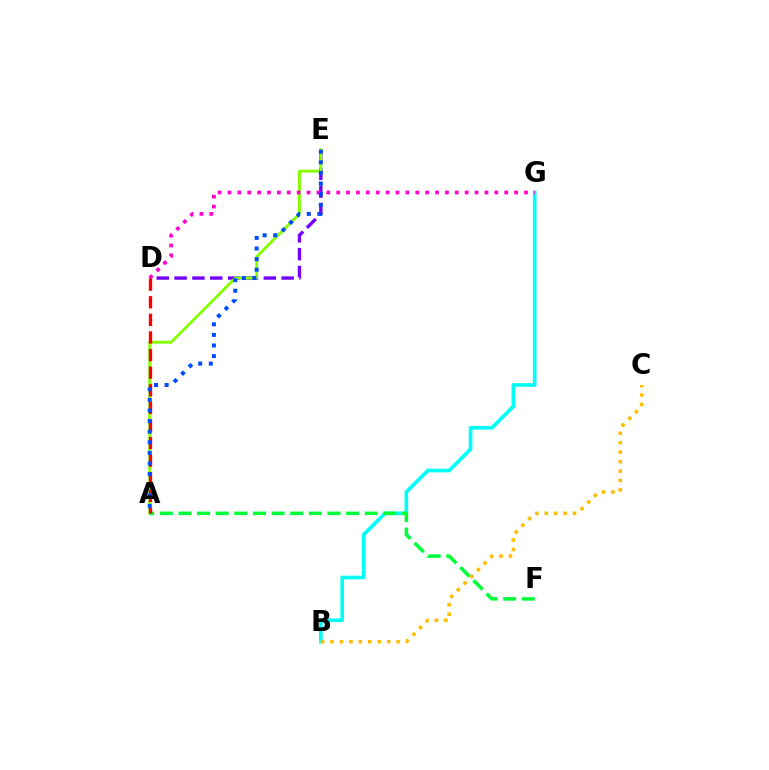{('D', 'E'): [{'color': '#7200ff', 'line_style': 'dashed', 'thickness': 2.42}], ('B', 'G'): [{'color': '#00fff6', 'line_style': 'solid', 'thickness': 2.64}], ('B', 'C'): [{'color': '#ffbd00', 'line_style': 'dotted', 'thickness': 2.56}], ('A', 'E'): [{'color': '#84ff00', 'line_style': 'solid', 'thickness': 2.07}, {'color': '#004bff', 'line_style': 'dotted', 'thickness': 2.88}], ('D', 'G'): [{'color': '#ff00cf', 'line_style': 'dotted', 'thickness': 2.69}], ('A', 'F'): [{'color': '#00ff39', 'line_style': 'dashed', 'thickness': 2.53}], ('A', 'D'): [{'color': '#ff0000', 'line_style': 'dashed', 'thickness': 2.39}]}